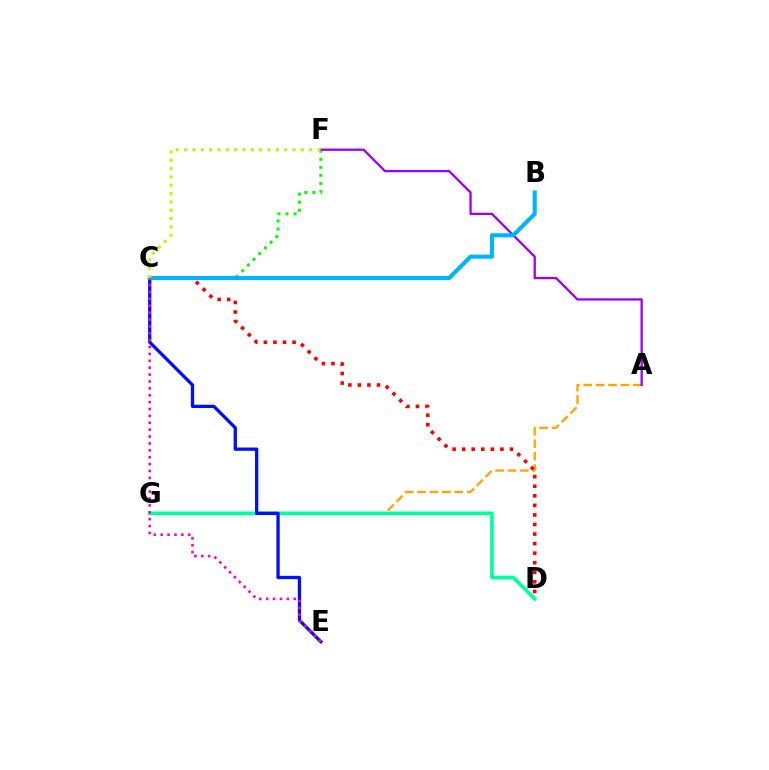{('A', 'G'): [{'color': '#ffa500', 'line_style': 'dashed', 'thickness': 1.68}], ('D', 'G'): [{'color': '#00ff9d', 'line_style': 'solid', 'thickness': 2.62}], ('C', 'F'): [{'color': '#08ff00', 'line_style': 'dotted', 'thickness': 2.18}, {'color': '#b3ff00', 'line_style': 'dotted', 'thickness': 2.27}], ('C', 'E'): [{'color': '#0010ff', 'line_style': 'solid', 'thickness': 2.37}, {'color': '#ff00bd', 'line_style': 'dotted', 'thickness': 1.87}], ('C', 'D'): [{'color': '#ff0000', 'line_style': 'dotted', 'thickness': 2.6}], ('A', 'F'): [{'color': '#9b00ff', 'line_style': 'solid', 'thickness': 1.66}], ('B', 'C'): [{'color': '#00b5ff', 'line_style': 'solid', 'thickness': 2.95}]}